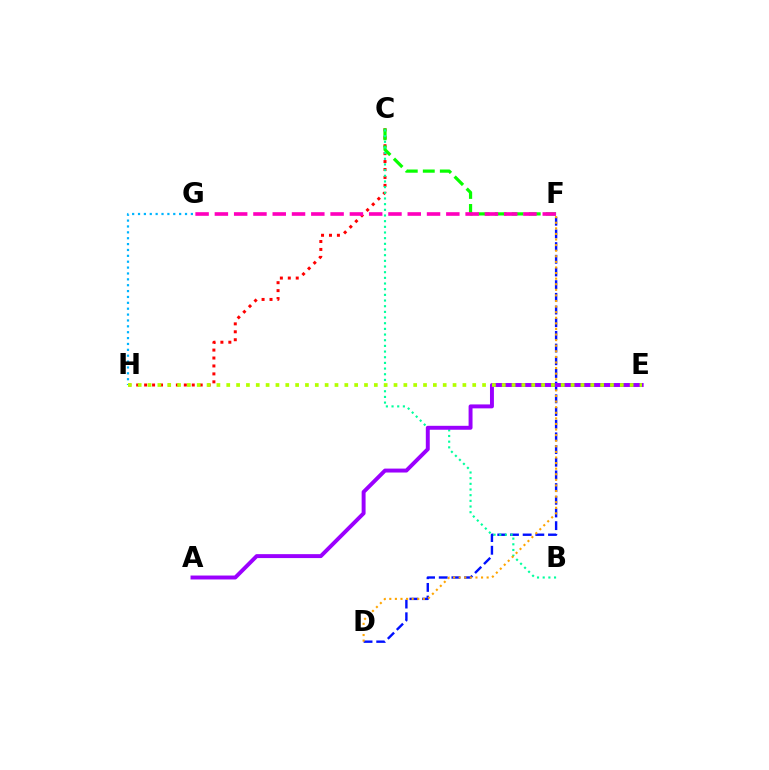{('C', 'H'): [{'color': '#ff0000', 'line_style': 'dotted', 'thickness': 2.16}], ('D', 'F'): [{'color': '#0010ff', 'line_style': 'dashed', 'thickness': 1.72}, {'color': '#ffa500', 'line_style': 'dotted', 'thickness': 1.52}], ('C', 'F'): [{'color': '#08ff00', 'line_style': 'dashed', 'thickness': 2.31}], ('B', 'C'): [{'color': '#00ff9d', 'line_style': 'dotted', 'thickness': 1.54}], ('F', 'G'): [{'color': '#ff00bd', 'line_style': 'dashed', 'thickness': 2.62}], ('A', 'E'): [{'color': '#9b00ff', 'line_style': 'solid', 'thickness': 2.83}], ('G', 'H'): [{'color': '#00b5ff', 'line_style': 'dotted', 'thickness': 1.6}], ('E', 'H'): [{'color': '#b3ff00', 'line_style': 'dotted', 'thickness': 2.67}]}